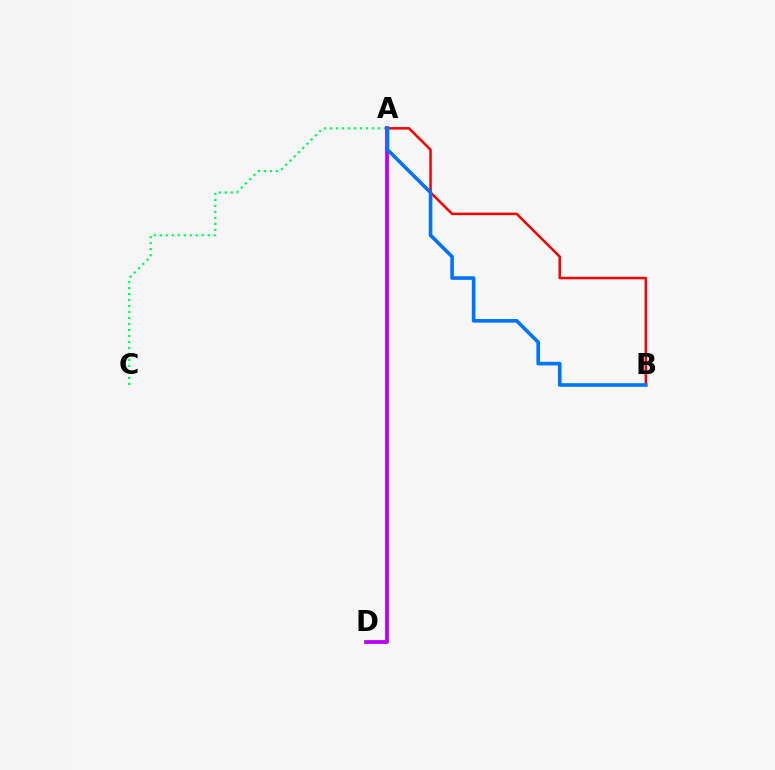{('A', 'C'): [{'color': '#00ff5c', 'line_style': 'dotted', 'thickness': 1.63}], ('A', 'D'): [{'color': '#d1ff00', 'line_style': 'dashed', 'thickness': 1.54}, {'color': '#b900ff', 'line_style': 'solid', 'thickness': 2.71}], ('A', 'B'): [{'color': '#ff0000', 'line_style': 'solid', 'thickness': 1.82}, {'color': '#0074ff', 'line_style': 'solid', 'thickness': 2.59}]}